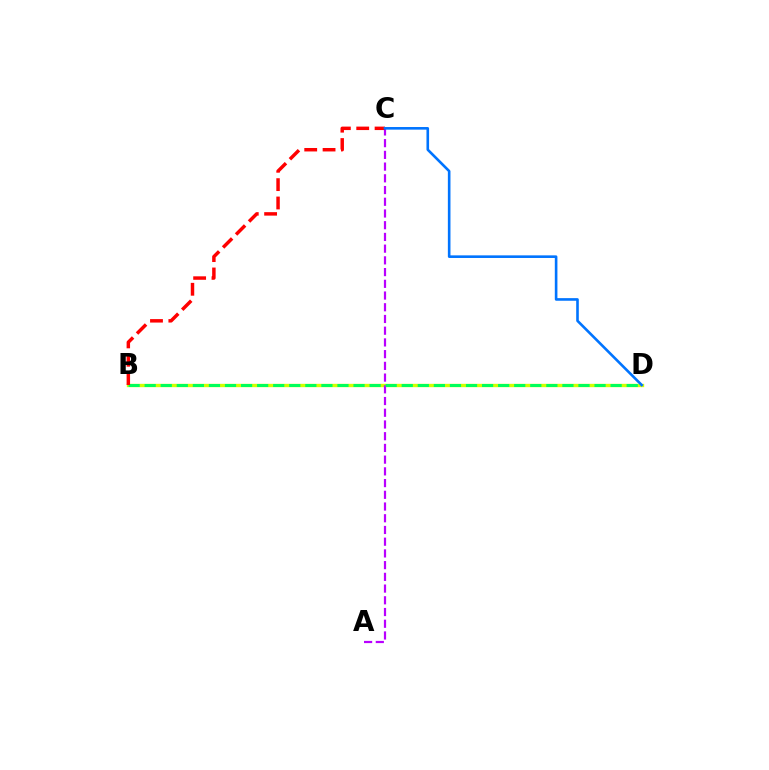{('B', 'D'): [{'color': '#d1ff00', 'line_style': 'solid', 'thickness': 2.42}, {'color': '#00ff5c', 'line_style': 'dashed', 'thickness': 2.18}], ('A', 'C'): [{'color': '#b900ff', 'line_style': 'dashed', 'thickness': 1.59}], ('B', 'C'): [{'color': '#ff0000', 'line_style': 'dashed', 'thickness': 2.49}], ('C', 'D'): [{'color': '#0074ff', 'line_style': 'solid', 'thickness': 1.88}]}